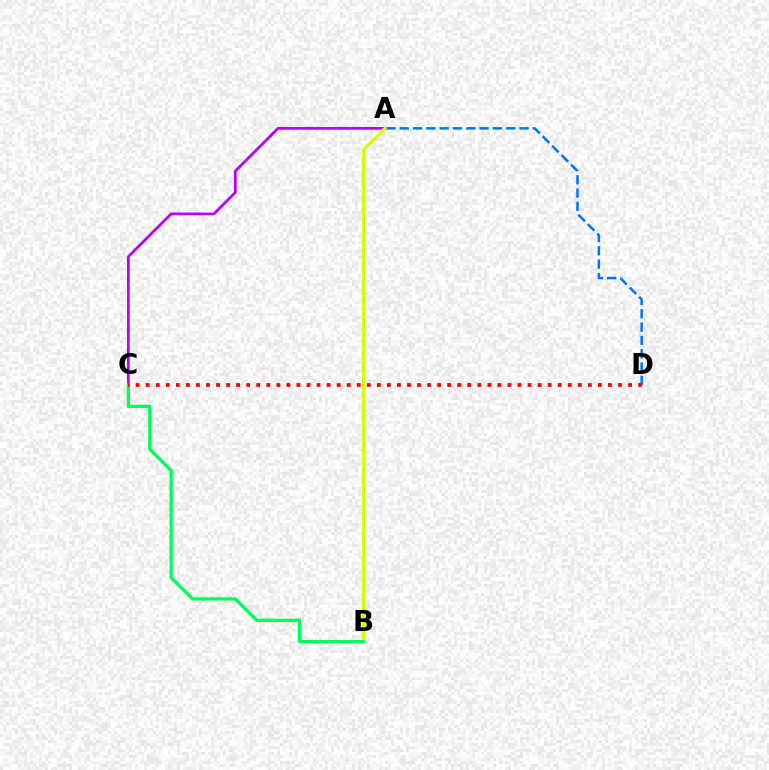{('A', 'C'): [{'color': '#b900ff', 'line_style': 'solid', 'thickness': 1.98}], ('A', 'D'): [{'color': '#0074ff', 'line_style': 'dashed', 'thickness': 1.81}], ('A', 'B'): [{'color': '#d1ff00', 'line_style': 'solid', 'thickness': 2.22}], ('B', 'C'): [{'color': '#00ff5c', 'line_style': 'solid', 'thickness': 2.36}], ('C', 'D'): [{'color': '#ff0000', 'line_style': 'dotted', 'thickness': 2.73}]}